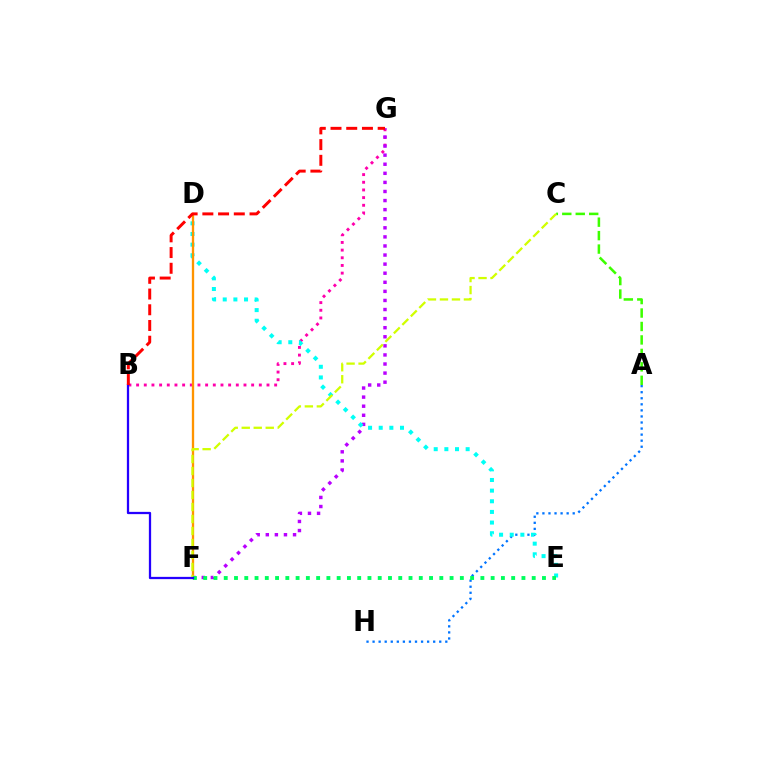{('B', 'G'): [{'color': '#ff00ac', 'line_style': 'dotted', 'thickness': 2.08}, {'color': '#ff0000', 'line_style': 'dashed', 'thickness': 2.14}], ('F', 'G'): [{'color': '#b900ff', 'line_style': 'dotted', 'thickness': 2.47}], ('A', 'H'): [{'color': '#0074ff', 'line_style': 'dotted', 'thickness': 1.65}], ('A', 'C'): [{'color': '#3dff00', 'line_style': 'dashed', 'thickness': 1.83}], ('D', 'E'): [{'color': '#00fff6', 'line_style': 'dotted', 'thickness': 2.89}], ('D', 'F'): [{'color': '#ff9400', 'line_style': 'solid', 'thickness': 1.67}], ('C', 'F'): [{'color': '#d1ff00', 'line_style': 'dashed', 'thickness': 1.63}], ('E', 'F'): [{'color': '#00ff5c', 'line_style': 'dotted', 'thickness': 2.79}], ('B', 'F'): [{'color': '#2500ff', 'line_style': 'solid', 'thickness': 1.63}]}